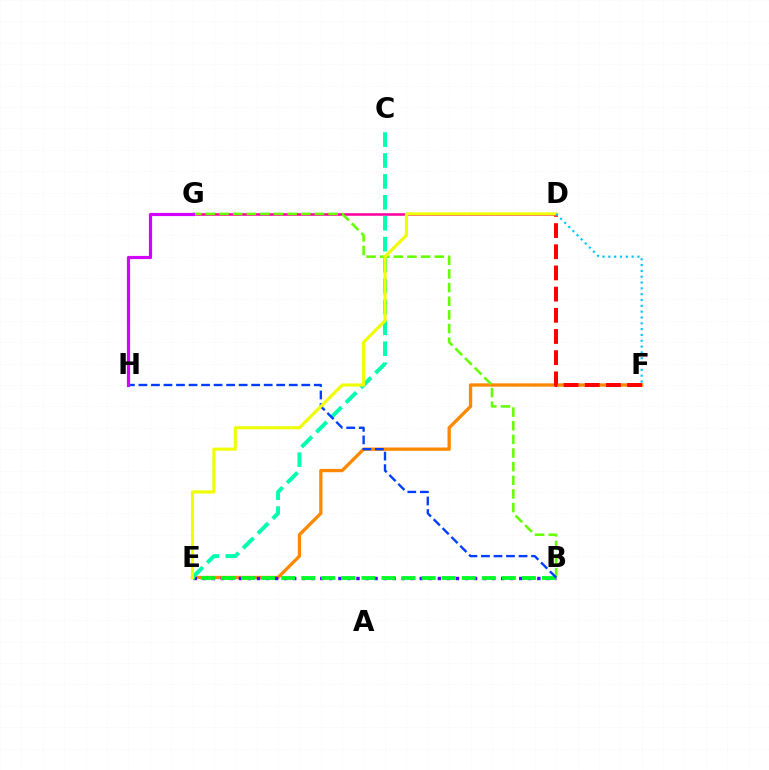{('E', 'F'): [{'color': '#ff8800', 'line_style': 'solid', 'thickness': 2.38}], ('B', 'E'): [{'color': '#4f00ff', 'line_style': 'dotted', 'thickness': 2.46}, {'color': '#00ff27', 'line_style': 'dashed', 'thickness': 2.73}], ('D', 'G'): [{'color': '#ff00a0', 'line_style': 'solid', 'thickness': 1.84}], ('B', 'G'): [{'color': '#66ff00', 'line_style': 'dashed', 'thickness': 1.85}], ('C', 'E'): [{'color': '#00ffaf', 'line_style': 'dashed', 'thickness': 2.84}], ('B', 'H'): [{'color': '#003fff', 'line_style': 'dashed', 'thickness': 1.7}], ('D', 'F'): [{'color': '#ff0000', 'line_style': 'dashed', 'thickness': 2.88}, {'color': '#00c7ff', 'line_style': 'dotted', 'thickness': 1.58}], ('D', 'E'): [{'color': '#eeff00', 'line_style': 'solid', 'thickness': 2.22}], ('G', 'H'): [{'color': '#d600ff', 'line_style': 'solid', 'thickness': 2.29}]}